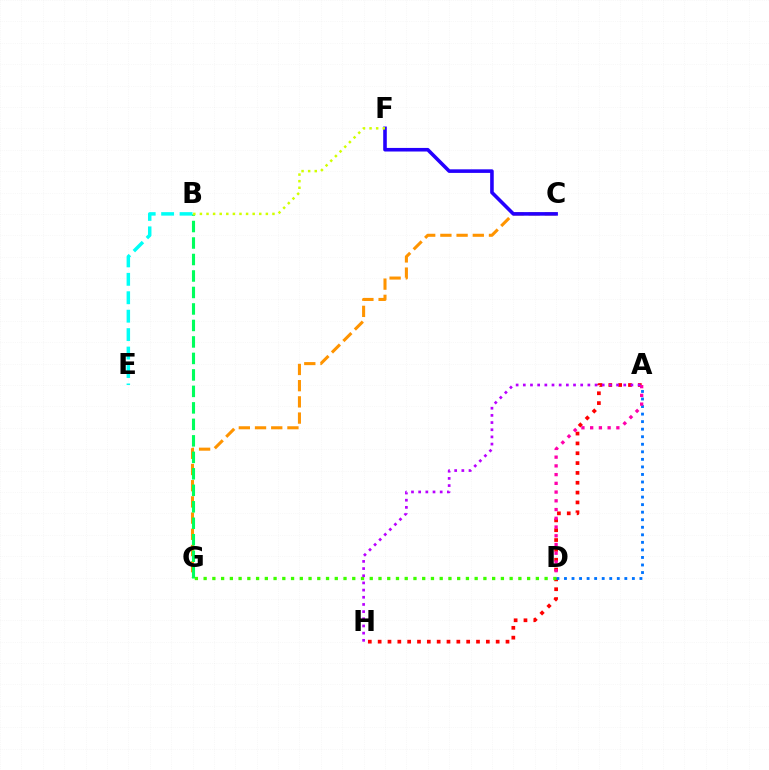{('C', 'G'): [{'color': '#ff9400', 'line_style': 'dashed', 'thickness': 2.2}], ('A', 'H'): [{'color': '#ff0000', 'line_style': 'dotted', 'thickness': 2.67}, {'color': '#b900ff', 'line_style': 'dotted', 'thickness': 1.95}], ('A', 'D'): [{'color': '#0074ff', 'line_style': 'dotted', 'thickness': 2.05}, {'color': '#ff00ac', 'line_style': 'dotted', 'thickness': 2.37}], ('B', 'E'): [{'color': '#00fff6', 'line_style': 'dashed', 'thickness': 2.5}], ('B', 'G'): [{'color': '#00ff5c', 'line_style': 'dashed', 'thickness': 2.24}], ('C', 'F'): [{'color': '#2500ff', 'line_style': 'solid', 'thickness': 2.58}], ('D', 'G'): [{'color': '#3dff00', 'line_style': 'dotted', 'thickness': 2.38}], ('B', 'F'): [{'color': '#d1ff00', 'line_style': 'dotted', 'thickness': 1.79}]}